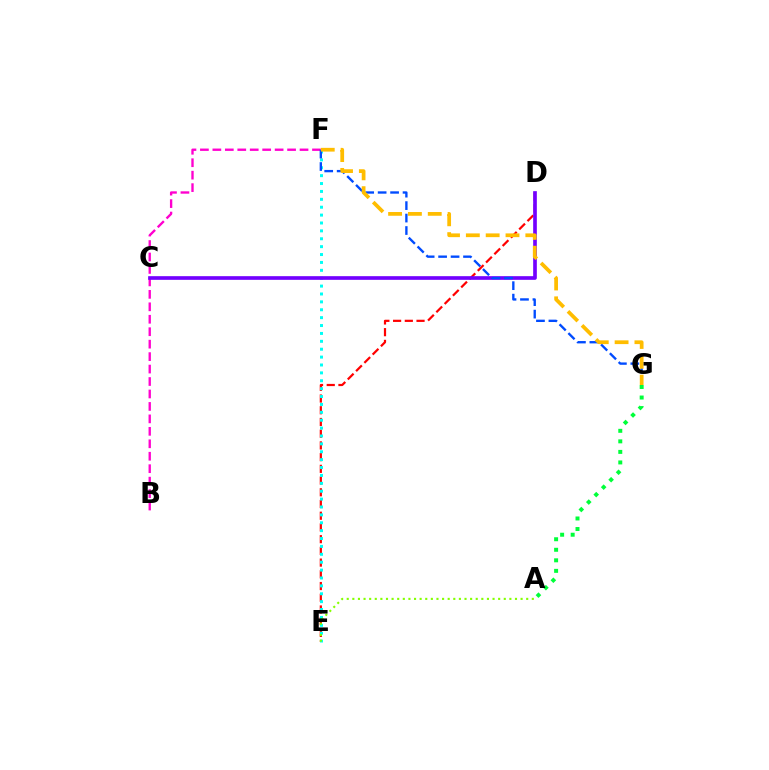{('D', 'E'): [{'color': '#ff0000', 'line_style': 'dashed', 'thickness': 1.59}], ('B', 'F'): [{'color': '#ff00cf', 'line_style': 'dashed', 'thickness': 1.69}], ('E', 'F'): [{'color': '#00fff6', 'line_style': 'dotted', 'thickness': 2.14}], ('A', 'E'): [{'color': '#84ff00', 'line_style': 'dotted', 'thickness': 1.52}], ('C', 'D'): [{'color': '#7200ff', 'line_style': 'solid', 'thickness': 2.64}], ('F', 'G'): [{'color': '#004bff', 'line_style': 'dashed', 'thickness': 1.69}, {'color': '#ffbd00', 'line_style': 'dashed', 'thickness': 2.69}], ('A', 'G'): [{'color': '#00ff39', 'line_style': 'dotted', 'thickness': 2.86}]}